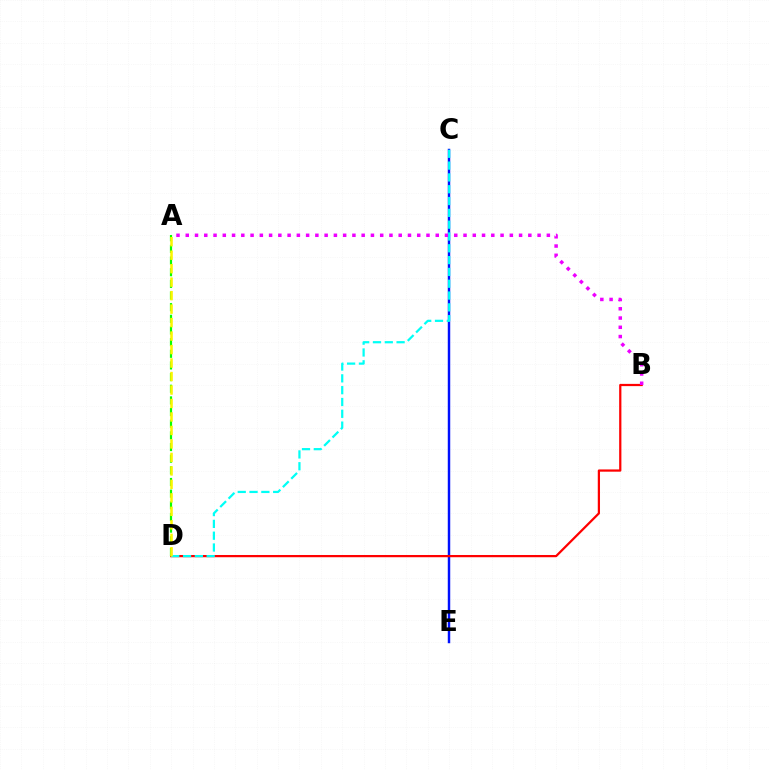{('C', 'E'): [{'color': '#0010ff', 'line_style': 'solid', 'thickness': 1.77}], ('B', 'D'): [{'color': '#ff0000', 'line_style': 'solid', 'thickness': 1.61}], ('A', 'D'): [{'color': '#08ff00', 'line_style': 'dashed', 'thickness': 1.58}, {'color': '#fcf500', 'line_style': 'dashed', 'thickness': 1.83}], ('A', 'B'): [{'color': '#ee00ff', 'line_style': 'dotted', 'thickness': 2.52}], ('C', 'D'): [{'color': '#00fff6', 'line_style': 'dashed', 'thickness': 1.6}]}